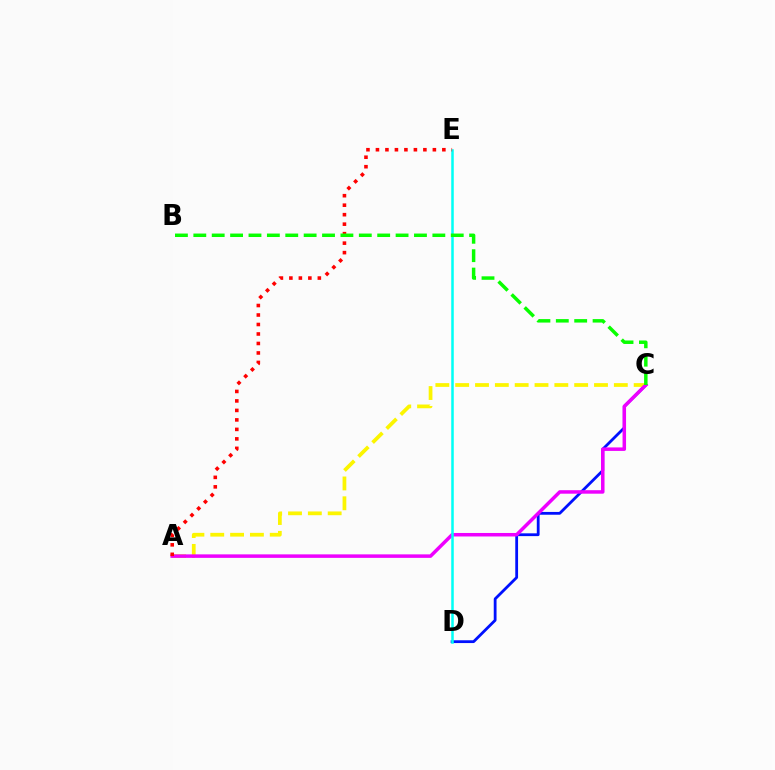{('C', 'D'): [{'color': '#0010ff', 'line_style': 'solid', 'thickness': 2.01}], ('A', 'C'): [{'color': '#fcf500', 'line_style': 'dashed', 'thickness': 2.69}, {'color': '#ee00ff', 'line_style': 'solid', 'thickness': 2.52}], ('D', 'E'): [{'color': '#00fff6', 'line_style': 'solid', 'thickness': 1.82}], ('A', 'E'): [{'color': '#ff0000', 'line_style': 'dotted', 'thickness': 2.58}], ('B', 'C'): [{'color': '#08ff00', 'line_style': 'dashed', 'thickness': 2.5}]}